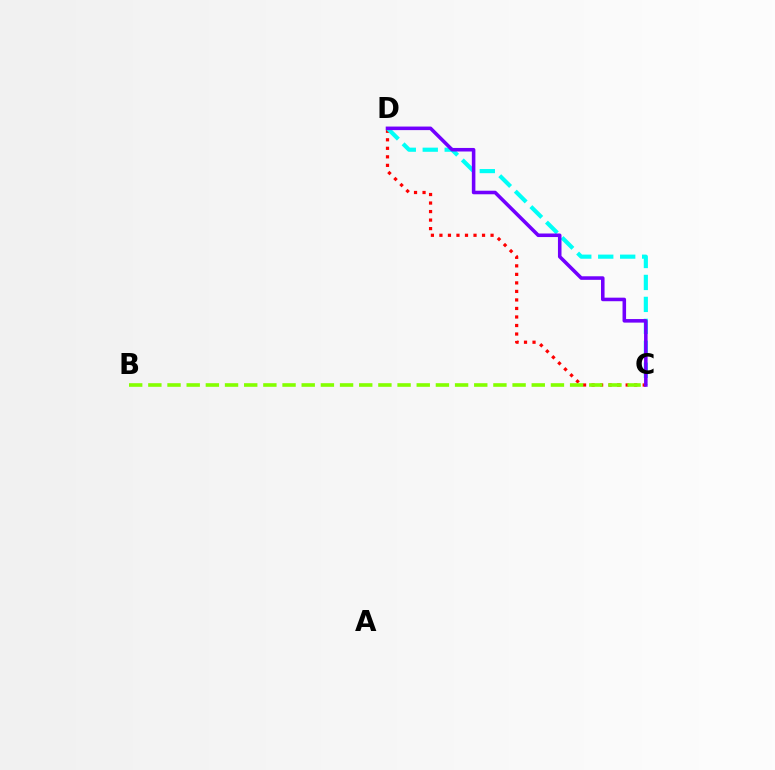{('C', 'D'): [{'color': '#ff0000', 'line_style': 'dotted', 'thickness': 2.32}, {'color': '#00fff6', 'line_style': 'dashed', 'thickness': 2.98}, {'color': '#7200ff', 'line_style': 'solid', 'thickness': 2.56}], ('B', 'C'): [{'color': '#84ff00', 'line_style': 'dashed', 'thickness': 2.6}]}